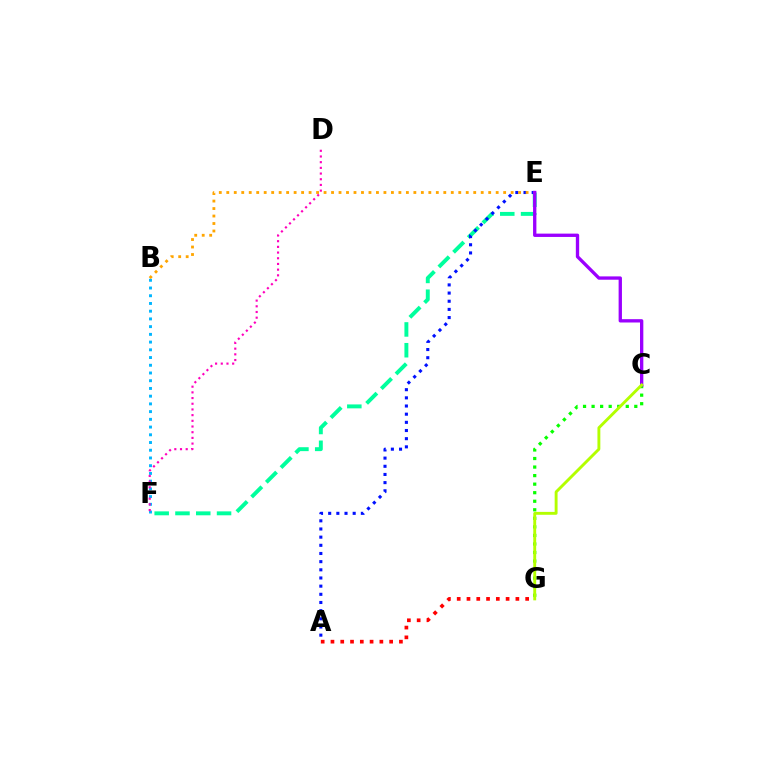{('B', 'F'): [{'color': '#00b5ff', 'line_style': 'dotted', 'thickness': 2.1}], ('E', 'F'): [{'color': '#00ff9d', 'line_style': 'dashed', 'thickness': 2.82}], ('C', 'G'): [{'color': '#08ff00', 'line_style': 'dotted', 'thickness': 2.32}, {'color': '#b3ff00', 'line_style': 'solid', 'thickness': 2.08}], ('A', 'E'): [{'color': '#0010ff', 'line_style': 'dotted', 'thickness': 2.22}], ('B', 'E'): [{'color': '#ffa500', 'line_style': 'dotted', 'thickness': 2.03}], ('C', 'E'): [{'color': '#9b00ff', 'line_style': 'solid', 'thickness': 2.39}], ('D', 'F'): [{'color': '#ff00bd', 'line_style': 'dotted', 'thickness': 1.55}], ('A', 'G'): [{'color': '#ff0000', 'line_style': 'dotted', 'thickness': 2.66}]}